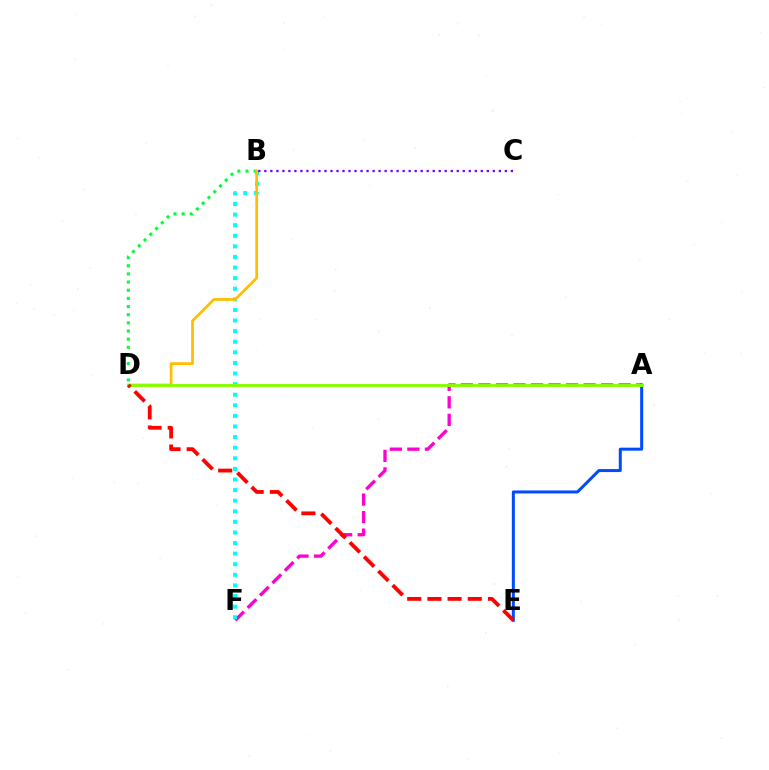{('A', 'F'): [{'color': '#ff00cf', 'line_style': 'dashed', 'thickness': 2.38}], ('B', 'F'): [{'color': '#00fff6', 'line_style': 'dotted', 'thickness': 2.88}], ('A', 'E'): [{'color': '#004bff', 'line_style': 'solid', 'thickness': 2.16}], ('B', 'D'): [{'color': '#00ff39', 'line_style': 'dotted', 'thickness': 2.22}, {'color': '#ffbd00', 'line_style': 'solid', 'thickness': 1.98}], ('A', 'D'): [{'color': '#84ff00', 'line_style': 'solid', 'thickness': 2.08}], ('D', 'E'): [{'color': '#ff0000', 'line_style': 'dashed', 'thickness': 2.74}], ('B', 'C'): [{'color': '#7200ff', 'line_style': 'dotted', 'thickness': 1.63}]}